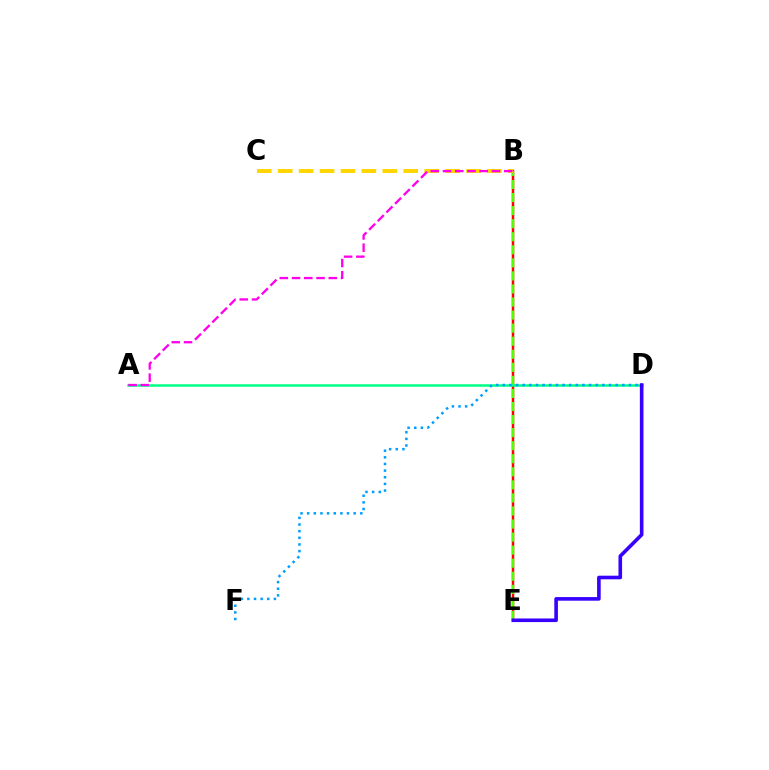{('B', 'E'): [{'color': '#ff0000', 'line_style': 'solid', 'thickness': 1.79}, {'color': '#4fff00', 'line_style': 'dashed', 'thickness': 1.77}], ('A', 'D'): [{'color': '#00ff86', 'line_style': 'solid', 'thickness': 1.81}], ('B', 'C'): [{'color': '#ffd500', 'line_style': 'dashed', 'thickness': 2.84}], ('D', 'F'): [{'color': '#009eff', 'line_style': 'dotted', 'thickness': 1.8}], ('D', 'E'): [{'color': '#3700ff', 'line_style': 'solid', 'thickness': 2.6}], ('A', 'B'): [{'color': '#ff00ed', 'line_style': 'dashed', 'thickness': 1.66}]}